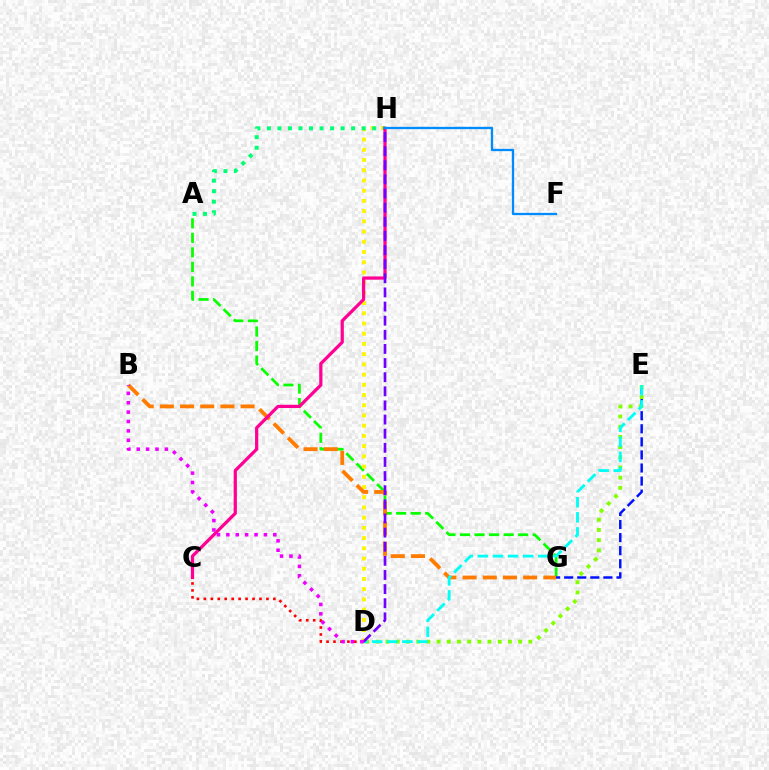{('A', 'G'): [{'color': '#08ff00', 'line_style': 'dashed', 'thickness': 1.97}], ('D', 'H'): [{'color': '#fcf500', 'line_style': 'dotted', 'thickness': 2.78}, {'color': '#7200ff', 'line_style': 'dashed', 'thickness': 1.92}], ('A', 'H'): [{'color': '#00ff74', 'line_style': 'dotted', 'thickness': 2.86}], ('B', 'G'): [{'color': '#ff7c00', 'line_style': 'dashed', 'thickness': 2.74}], ('E', 'G'): [{'color': '#0010ff', 'line_style': 'dashed', 'thickness': 1.78}], ('D', 'E'): [{'color': '#84ff00', 'line_style': 'dotted', 'thickness': 2.77}, {'color': '#00fff6', 'line_style': 'dashed', 'thickness': 2.05}], ('C', 'H'): [{'color': '#ff0094', 'line_style': 'solid', 'thickness': 2.32}], ('C', 'D'): [{'color': '#ff0000', 'line_style': 'dotted', 'thickness': 1.89}], ('F', 'H'): [{'color': '#008cff', 'line_style': 'solid', 'thickness': 1.65}], ('B', 'D'): [{'color': '#ee00ff', 'line_style': 'dotted', 'thickness': 2.55}]}